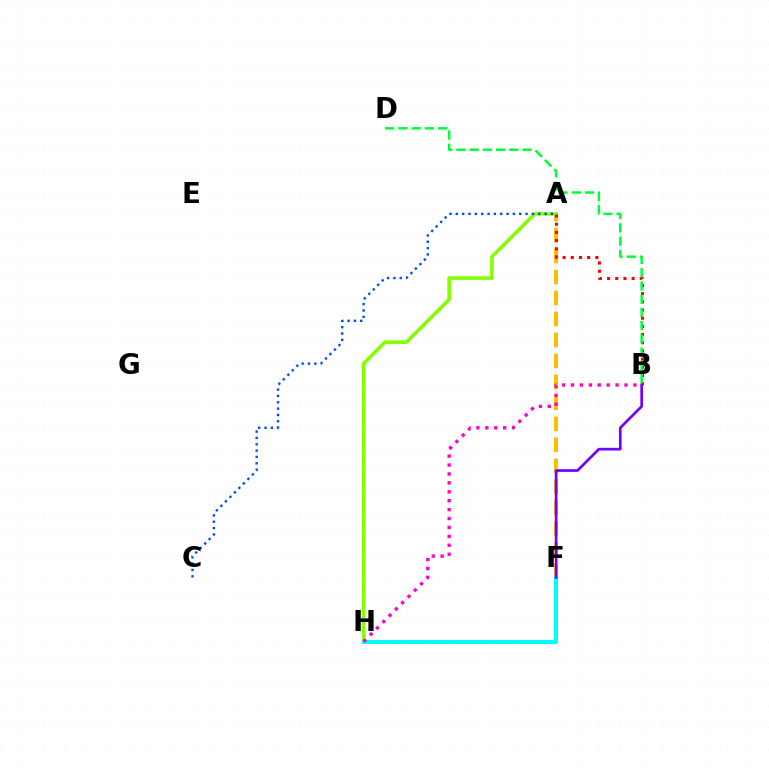{('A', 'F'): [{'color': '#ffbd00', 'line_style': 'dashed', 'thickness': 2.85}], ('A', 'H'): [{'color': '#84ff00', 'line_style': 'solid', 'thickness': 2.6}], ('A', 'C'): [{'color': '#004bff', 'line_style': 'dotted', 'thickness': 1.72}], ('A', 'B'): [{'color': '#ff0000', 'line_style': 'dotted', 'thickness': 2.22}], ('F', 'H'): [{'color': '#00fff6', 'line_style': 'solid', 'thickness': 2.88}], ('B', 'F'): [{'color': '#7200ff', 'line_style': 'solid', 'thickness': 1.93}], ('B', 'D'): [{'color': '#00ff39', 'line_style': 'dashed', 'thickness': 1.8}], ('B', 'H'): [{'color': '#ff00cf', 'line_style': 'dotted', 'thickness': 2.42}]}